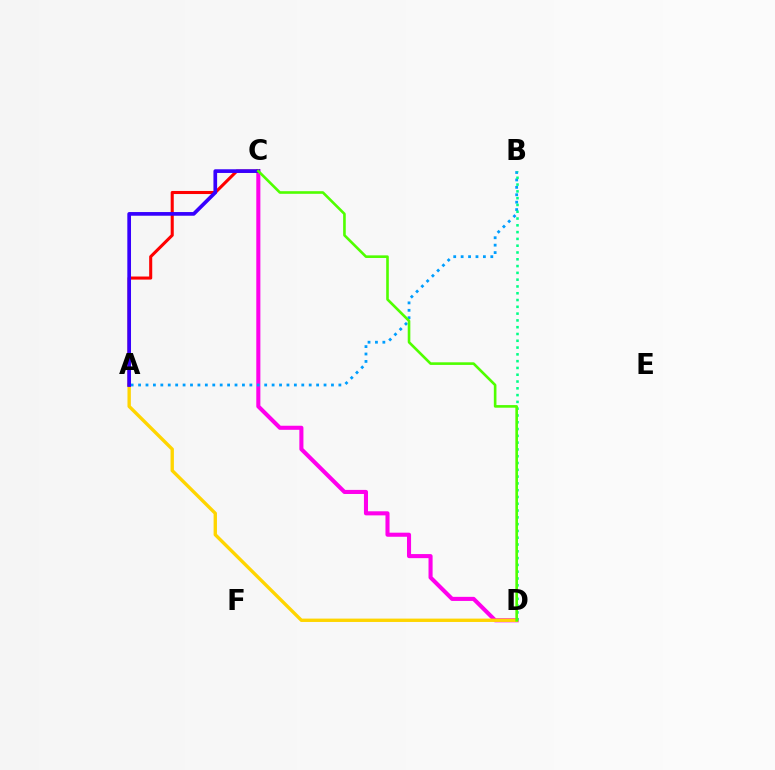{('C', 'D'): [{'color': '#ff00ed', 'line_style': 'solid', 'thickness': 2.94}, {'color': '#4fff00', 'line_style': 'solid', 'thickness': 1.89}], ('A', 'D'): [{'color': '#ffd500', 'line_style': 'solid', 'thickness': 2.43}], ('A', 'C'): [{'color': '#ff0000', 'line_style': 'solid', 'thickness': 2.21}, {'color': '#3700ff', 'line_style': 'solid', 'thickness': 2.65}], ('A', 'B'): [{'color': '#009eff', 'line_style': 'dotted', 'thickness': 2.02}], ('B', 'D'): [{'color': '#00ff86', 'line_style': 'dotted', 'thickness': 1.85}]}